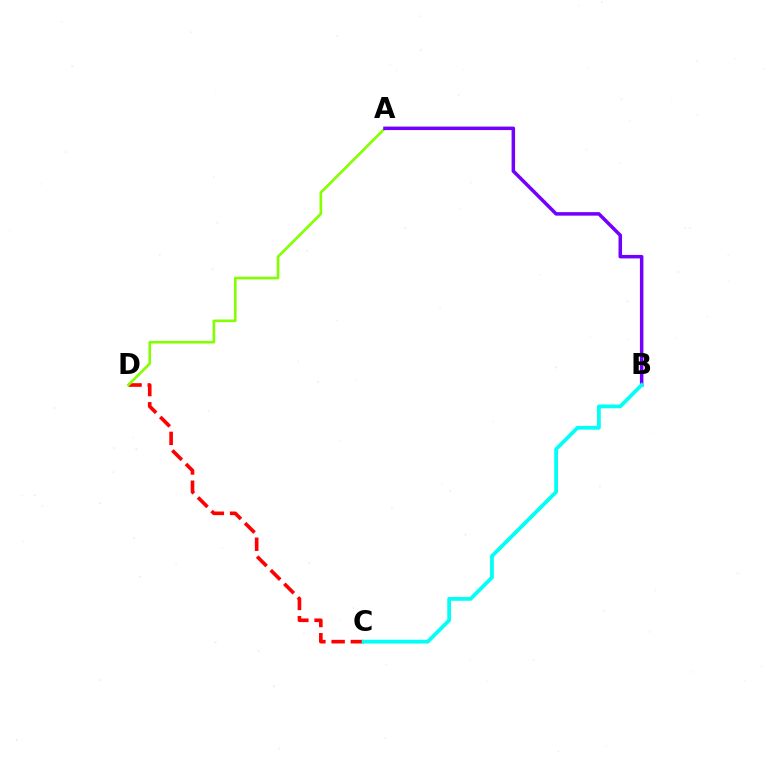{('C', 'D'): [{'color': '#ff0000', 'line_style': 'dashed', 'thickness': 2.61}], ('A', 'D'): [{'color': '#84ff00', 'line_style': 'solid', 'thickness': 1.9}], ('A', 'B'): [{'color': '#7200ff', 'line_style': 'solid', 'thickness': 2.53}], ('B', 'C'): [{'color': '#00fff6', 'line_style': 'solid', 'thickness': 2.71}]}